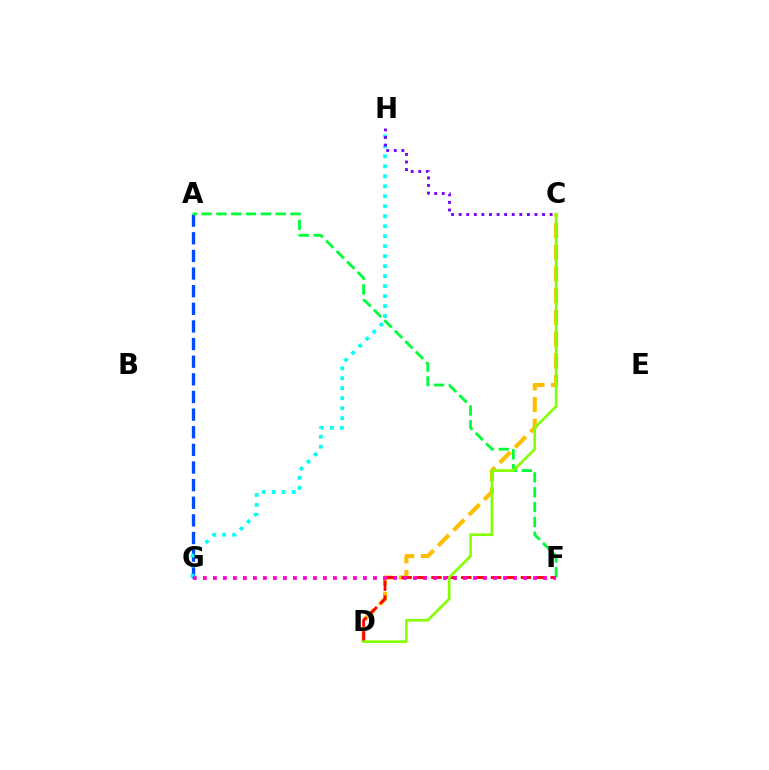{('C', 'D'): [{'color': '#ffbd00', 'line_style': 'dashed', 'thickness': 2.95}, {'color': '#84ff00', 'line_style': 'solid', 'thickness': 1.91}], ('D', 'F'): [{'color': '#ff0000', 'line_style': 'dashed', 'thickness': 2.03}], ('A', 'G'): [{'color': '#004bff', 'line_style': 'dashed', 'thickness': 2.4}], ('G', 'H'): [{'color': '#00fff6', 'line_style': 'dotted', 'thickness': 2.71}], ('A', 'F'): [{'color': '#00ff39', 'line_style': 'dashed', 'thickness': 2.01}], ('F', 'G'): [{'color': '#ff00cf', 'line_style': 'dotted', 'thickness': 2.72}], ('C', 'H'): [{'color': '#7200ff', 'line_style': 'dotted', 'thickness': 2.06}]}